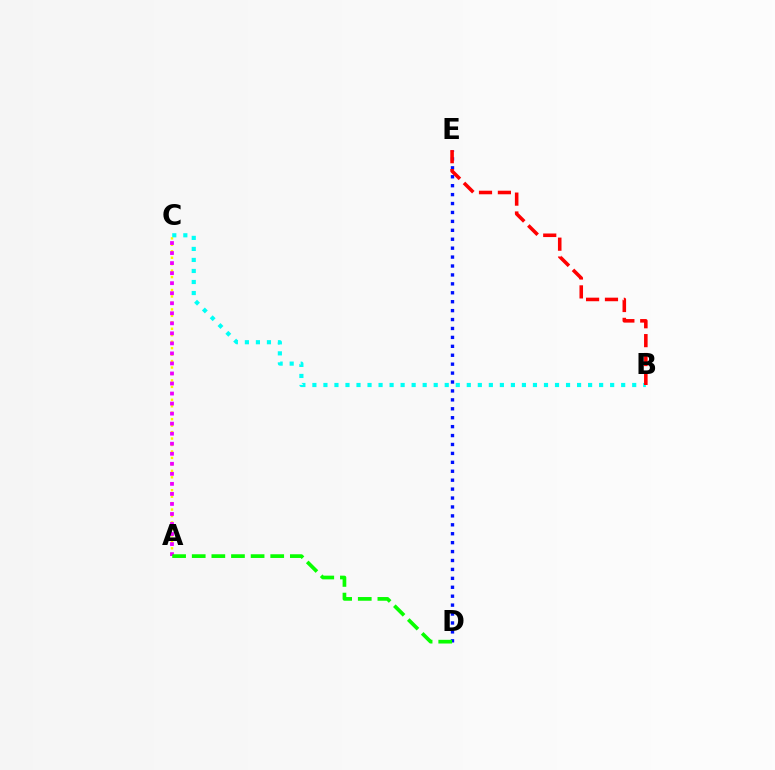{('D', 'E'): [{'color': '#0010ff', 'line_style': 'dotted', 'thickness': 2.42}], ('A', 'C'): [{'color': '#fcf500', 'line_style': 'dotted', 'thickness': 1.75}, {'color': '#ee00ff', 'line_style': 'dotted', 'thickness': 2.73}], ('B', 'C'): [{'color': '#00fff6', 'line_style': 'dotted', 'thickness': 3.0}], ('A', 'D'): [{'color': '#08ff00', 'line_style': 'dashed', 'thickness': 2.67}], ('B', 'E'): [{'color': '#ff0000', 'line_style': 'dashed', 'thickness': 2.57}]}